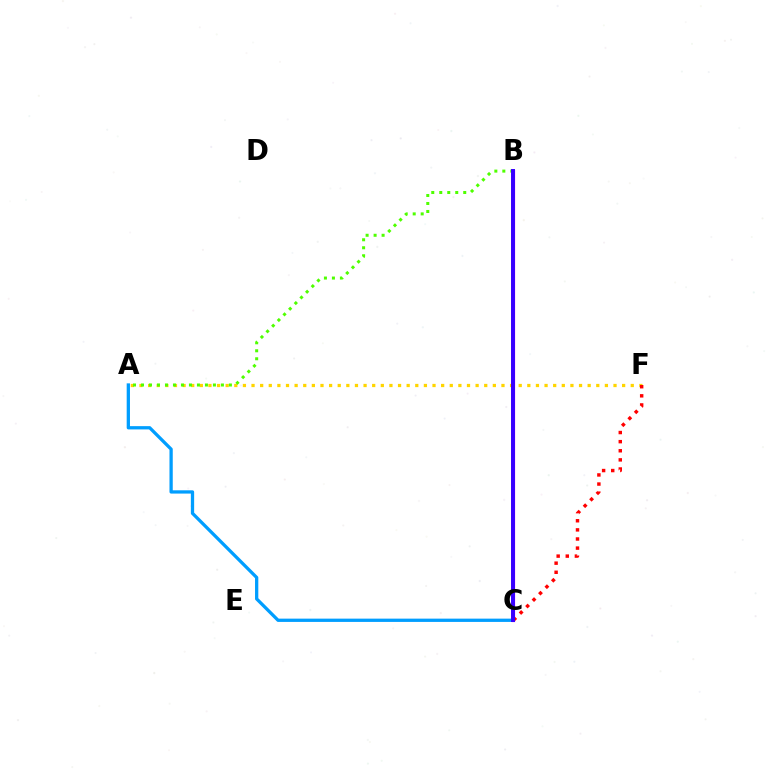{('A', 'F'): [{'color': '#ffd500', 'line_style': 'dotted', 'thickness': 2.34}], ('A', 'B'): [{'color': '#4fff00', 'line_style': 'dotted', 'thickness': 2.17}], ('B', 'C'): [{'color': '#00ff86', 'line_style': 'solid', 'thickness': 1.81}, {'color': '#ff00ed', 'line_style': 'solid', 'thickness': 2.31}, {'color': '#3700ff', 'line_style': 'solid', 'thickness': 2.84}], ('A', 'C'): [{'color': '#009eff', 'line_style': 'solid', 'thickness': 2.36}], ('C', 'F'): [{'color': '#ff0000', 'line_style': 'dotted', 'thickness': 2.48}]}